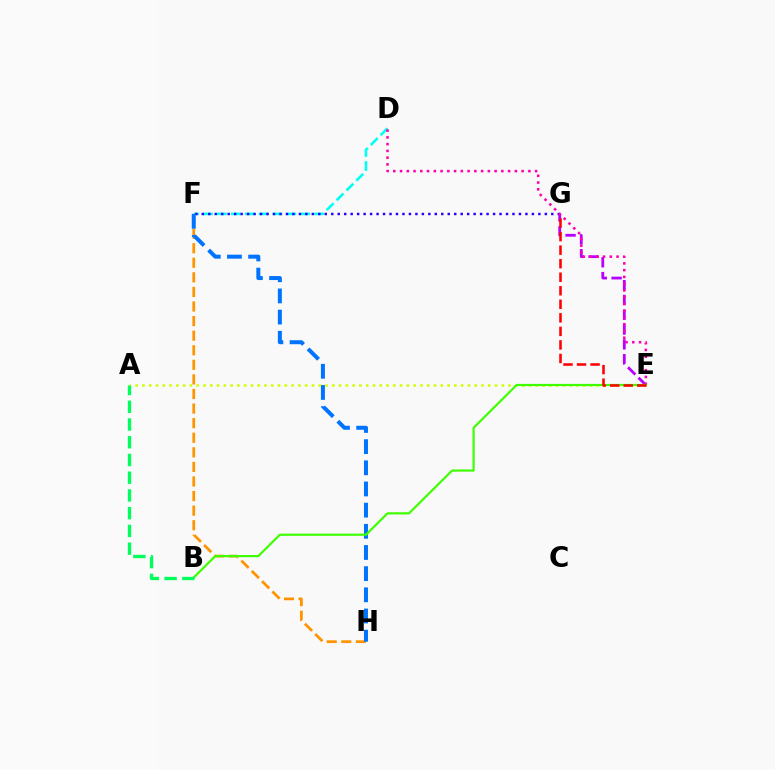{('E', 'G'): [{'color': '#b900ff', 'line_style': 'dashed', 'thickness': 2.01}, {'color': '#ff0000', 'line_style': 'dashed', 'thickness': 1.84}], ('D', 'F'): [{'color': '#00fff6', 'line_style': 'dashed', 'thickness': 1.89}], ('F', 'G'): [{'color': '#2500ff', 'line_style': 'dotted', 'thickness': 1.76}], ('F', 'H'): [{'color': '#ff9400', 'line_style': 'dashed', 'thickness': 1.98}, {'color': '#0074ff', 'line_style': 'dashed', 'thickness': 2.88}], ('A', 'E'): [{'color': '#d1ff00', 'line_style': 'dotted', 'thickness': 1.84}], ('D', 'E'): [{'color': '#ff00ac', 'line_style': 'dotted', 'thickness': 1.84}], ('B', 'E'): [{'color': '#3dff00', 'line_style': 'solid', 'thickness': 1.57}], ('A', 'B'): [{'color': '#00ff5c', 'line_style': 'dashed', 'thickness': 2.41}]}